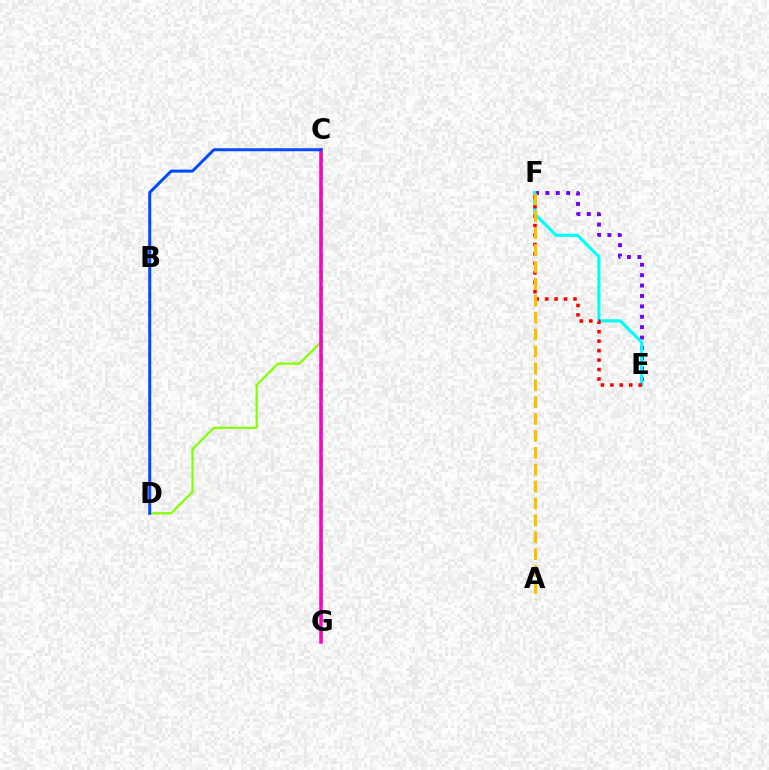{('E', 'F'): [{'color': '#7200ff', 'line_style': 'dotted', 'thickness': 2.83}, {'color': '#00fff6', 'line_style': 'solid', 'thickness': 2.27}, {'color': '#ff0000', 'line_style': 'dotted', 'thickness': 2.57}], ('C', 'D'): [{'color': '#84ff00', 'line_style': 'solid', 'thickness': 1.59}, {'color': '#004bff', 'line_style': 'solid', 'thickness': 2.16}], ('C', 'G'): [{'color': '#00ff39', 'line_style': 'dashed', 'thickness': 2.31}, {'color': '#ff00cf', 'line_style': 'solid', 'thickness': 2.53}], ('A', 'F'): [{'color': '#ffbd00', 'line_style': 'dashed', 'thickness': 2.29}]}